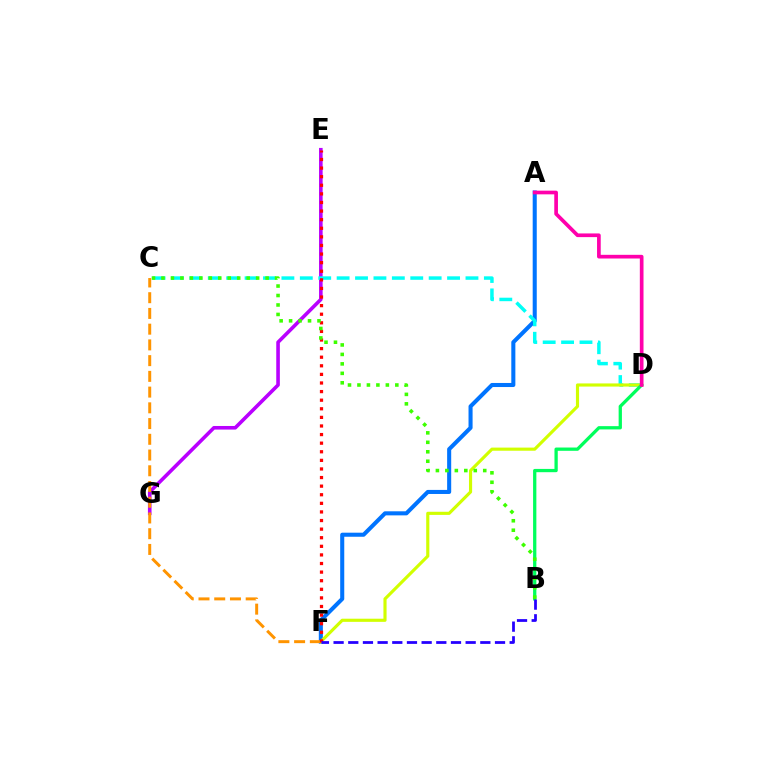{('E', 'G'): [{'color': '#b900ff', 'line_style': 'solid', 'thickness': 2.59}], ('A', 'F'): [{'color': '#0074ff', 'line_style': 'solid', 'thickness': 2.92}], ('C', 'D'): [{'color': '#00fff6', 'line_style': 'dashed', 'thickness': 2.5}], ('D', 'F'): [{'color': '#d1ff00', 'line_style': 'solid', 'thickness': 2.26}], ('C', 'F'): [{'color': '#ff9400', 'line_style': 'dashed', 'thickness': 2.14}], ('E', 'F'): [{'color': '#ff0000', 'line_style': 'dotted', 'thickness': 2.34}], ('B', 'D'): [{'color': '#00ff5c', 'line_style': 'solid', 'thickness': 2.36}], ('A', 'D'): [{'color': '#ff00ac', 'line_style': 'solid', 'thickness': 2.65}], ('B', 'F'): [{'color': '#2500ff', 'line_style': 'dashed', 'thickness': 1.99}], ('B', 'C'): [{'color': '#3dff00', 'line_style': 'dotted', 'thickness': 2.57}]}